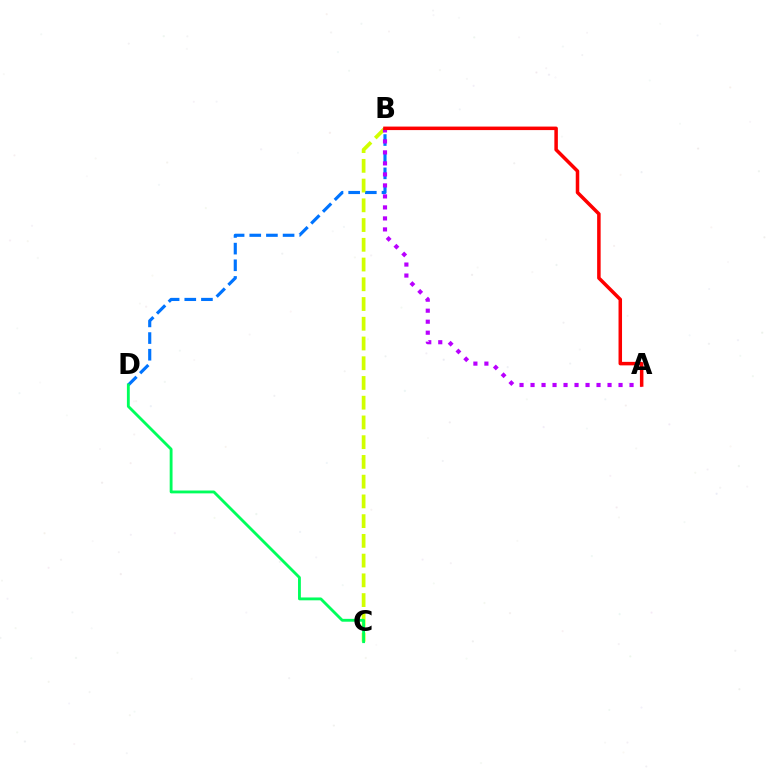{('B', 'D'): [{'color': '#0074ff', 'line_style': 'dashed', 'thickness': 2.26}], ('B', 'C'): [{'color': '#d1ff00', 'line_style': 'dashed', 'thickness': 2.68}], ('C', 'D'): [{'color': '#00ff5c', 'line_style': 'solid', 'thickness': 2.05}], ('A', 'B'): [{'color': '#b900ff', 'line_style': 'dotted', 'thickness': 2.99}, {'color': '#ff0000', 'line_style': 'solid', 'thickness': 2.53}]}